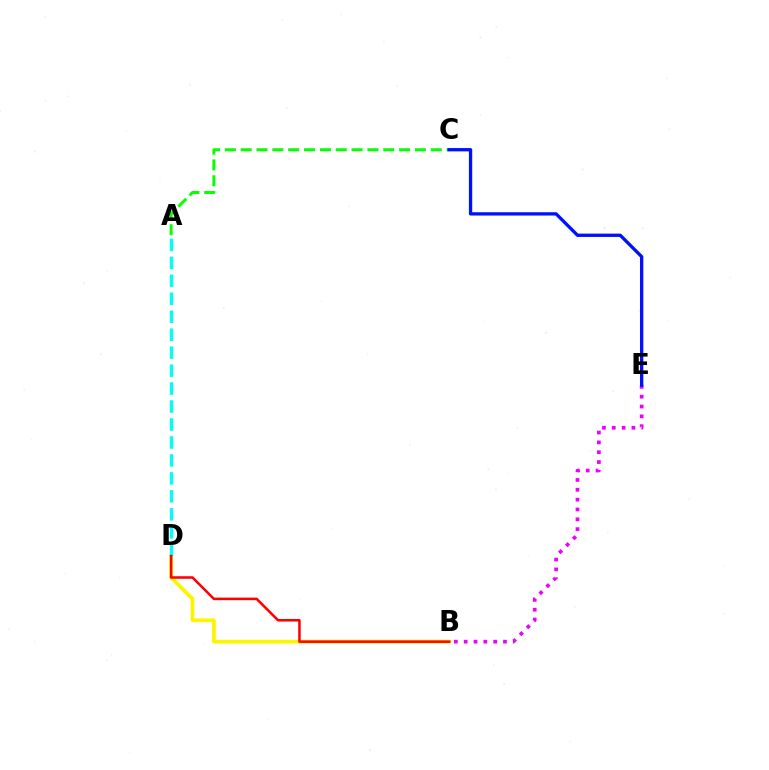{('B', 'D'): [{'color': '#fcf500', 'line_style': 'solid', 'thickness': 2.69}, {'color': '#ff0000', 'line_style': 'solid', 'thickness': 1.83}], ('B', 'E'): [{'color': '#ee00ff', 'line_style': 'dotted', 'thickness': 2.67}], ('A', 'D'): [{'color': '#00fff6', 'line_style': 'dashed', 'thickness': 2.44}], ('A', 'C'): [{'color': '#08ff00', 'line_style': 'dashed', 'thickness': 2.15}], ('C', 'E'): [{'color': '#0010ff', 'line_style': 'solid', 'thickness': 2.38}]}